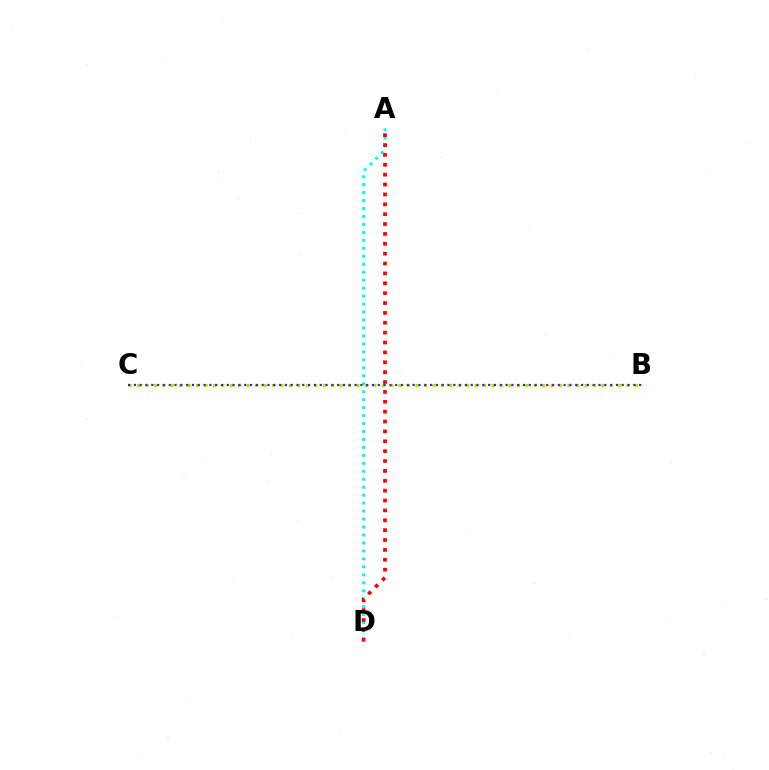{('A', 'D'): [{'color': '#00fff6', 'line_style': 'dotted', 'thickness': 2.16}, {'color': '#ff0000', 'line_style': 'dotted', 'thickness': 2.68}], ('B', 'C'): [{'color': '#84ff00', 'line_style': 'dotted', 'thickness': 2.29}, {'color': '#7200ff', 'line_style': 'dotted', 'thickness': 1.58}]}